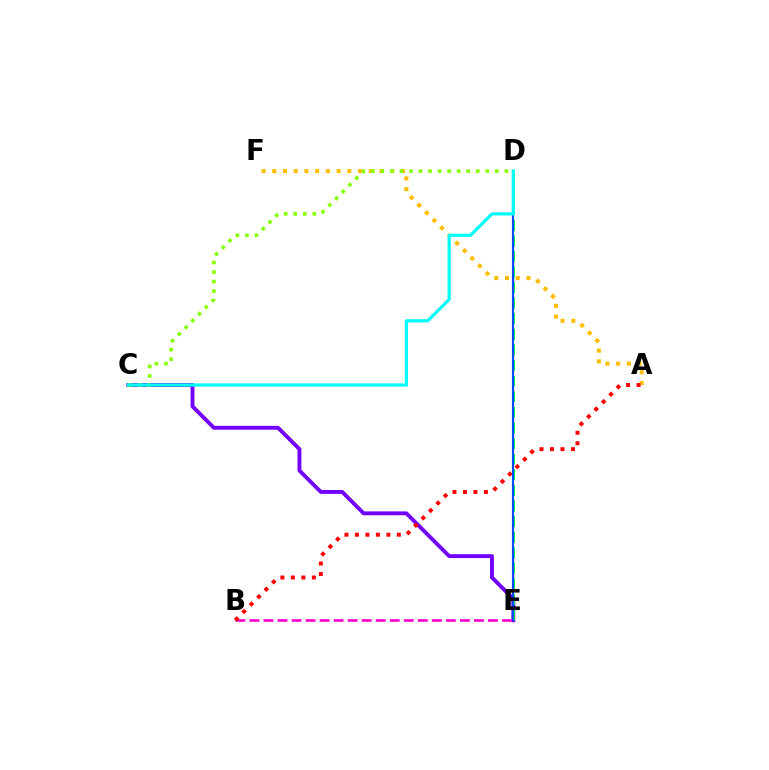{('C', 'E'): [{'color': '#7200ff', 'line_style': 'solid', 'thickness': 2.8}], ('B', 'E'): [{'color': '#ff00cf', 'line_style': 'dashed', 'thickness': 1.91}], ('D', 'E'): [{'color': '#00ff39', 'line_style': 'dashed', 'thickness': 2.12}, {'color': '#004bff', 'line_style': 'solid', 'thickness': 1.55}], ('A', 'F'): [{'color': '#ffbd00', 'line_style': 'dotted', 'thickness': 2.91}], ('A', 'B'): [{'color': '#ff0000', 'line_style': 'dotted', 'thickness': 2.85}], ('C', 'D'): [{'color': '#84ff00', 'line_style': 'dotted', 'thickness': 2.59}, {'color': '#00fff6', 'line_style': 'solid', 'thickness': 2.29}]}